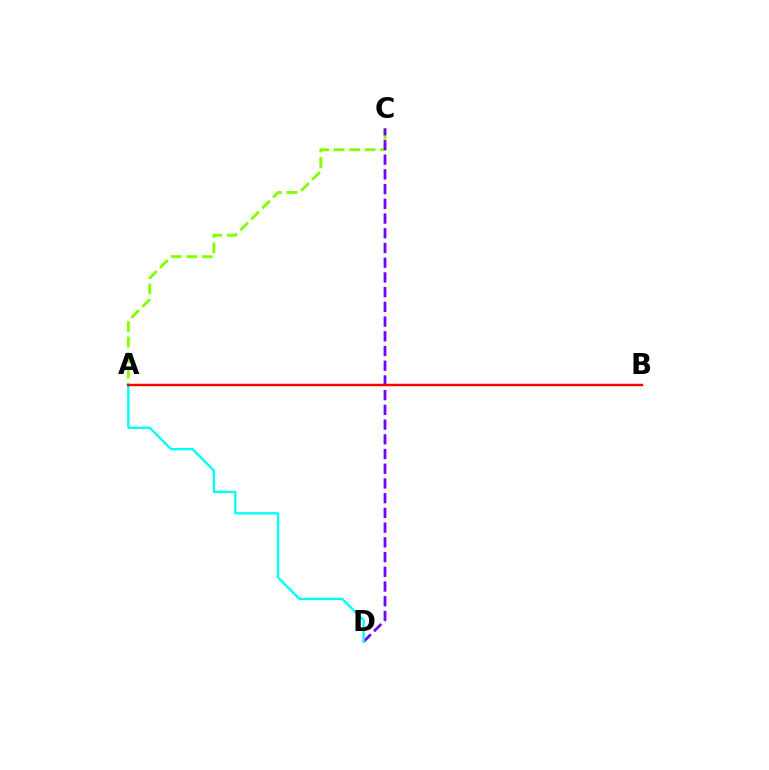{('A', 'C'): [{'color': '#84ff00', 'line_style': 'dashed', 'thickness': 2.1}], ('C', 'D'): [{'color': '#7200ff', 'line_style': 'dashed', 'thickness': 2.0}], ('A', 'D'): [{'color': '#00fff6', 'line_style': 'solid', 'thickness': 1.7}], ('A', 'B'): [{'color': '#ff0000', 'line_style': 'solid', 'thickness': 1.76}]}